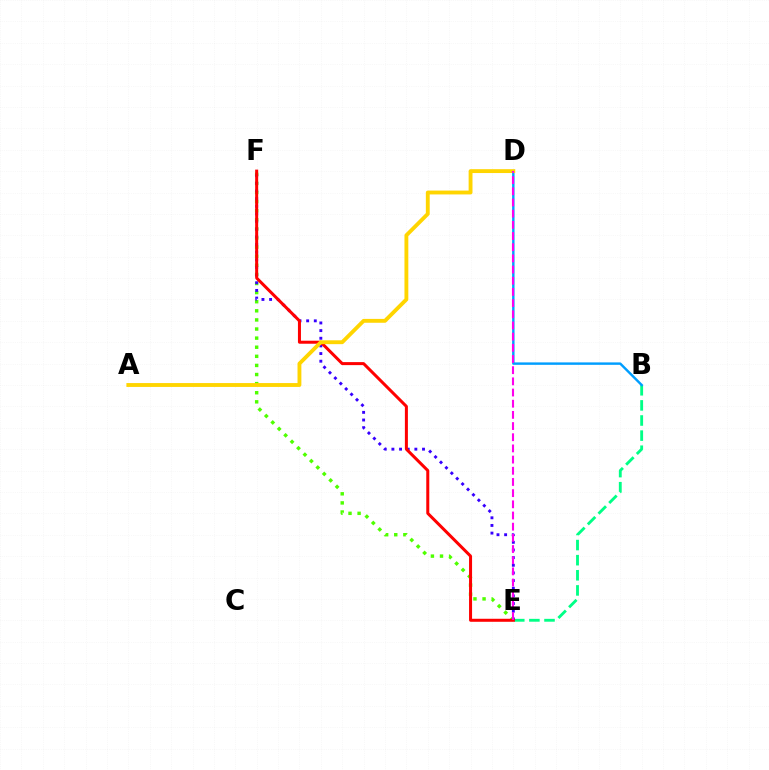{('E', 'F'): [{'color': '#4fff00', 'line_style': 'dotted', 'thickness': 2.47}, {'color': '#3700ff', 'line_style': 'dotted', 'thickness': 2.08}, {'color': '#ff0000', 'line_style': 'solid', 'thickness': 2.17}], ('B', 'E'): [{'color': '#00ff86', 'line_style': 'dashed', 'thickness': 2.05}], ('B', 'D'): [{'color': '#009eff', 'line_style': 'solid', 'thickness': 1.75}], ('A', 'D'): [{'color': '#ffd500', 'line_style': 'solid', 'thickness': 2.78}], ('D', 'E'): [{'color': '#ff00ed', 'line_style': 'dashed', 'thickness': 1.52}]}